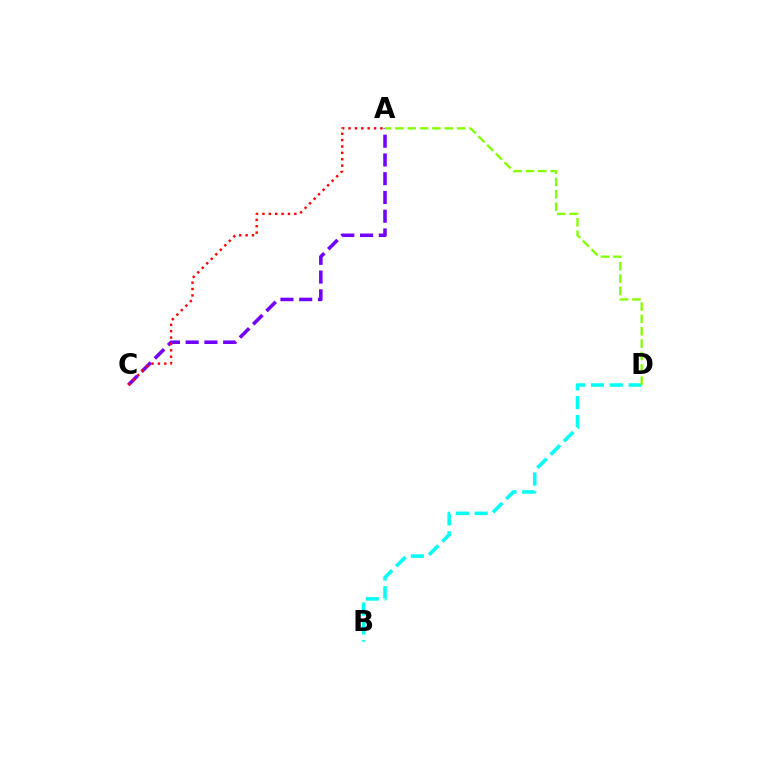{('A', 'C'): [{'color': '#7200ff', 'line_style': 'dashed', 'thickness': 2.55}, {'color': '#ff0000', 'line_style': 'dotted', 'thickness': 1.73}], ('B', 'D'): [{'color': '#00fff6', 'line_style': 'dashed', 'thickness': 2.56}], ('A', 'D'): [{'color': '#84ff00', 'line_style': 'dashed', 'thickness': 1.68}]}